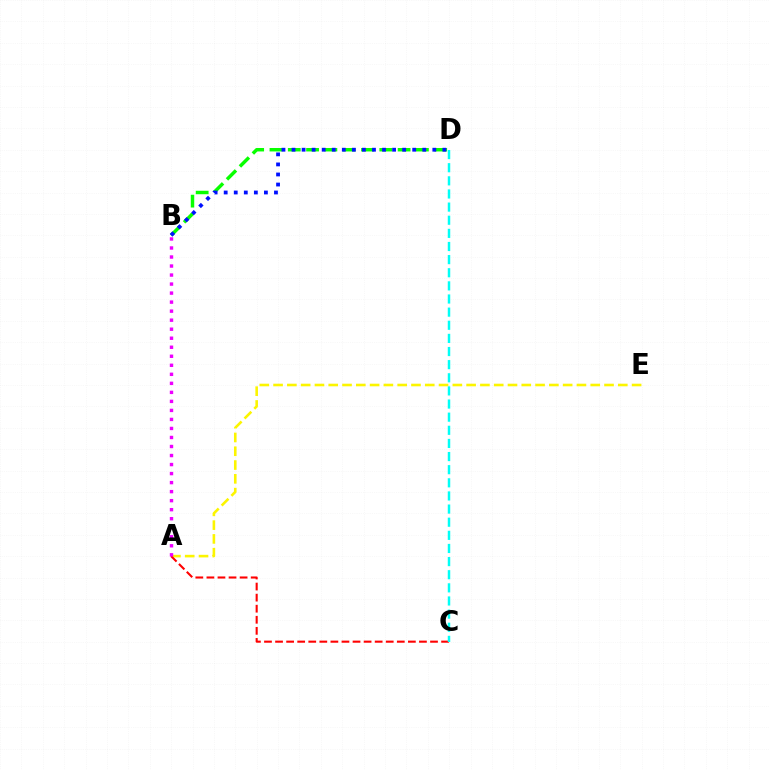{('B', 'D'): [{'color': '#08ff00', 'line_style': 'dashed', 'thickness': 2.49}, {'color': '#0010ff', 'line_style': 'dotted', 'thickness': 2.73}], ('A', 'E'): [{'color': '#fcf500', 'line_style': 'dashed', 'thickness': 1.87}], ('A', 'C'): [{'color': '#ff0000', 'line_style': 'dashed', 'thickness': 1.5}], ('A', 'B'): [{'color': '#ee00ff', 'line_style': 'dotted', 'thickness': 2.45}], ('C', 'D'): [{'color': '#00fff6', 'line_style': 'dashed', 'thickness': 1.78}]}